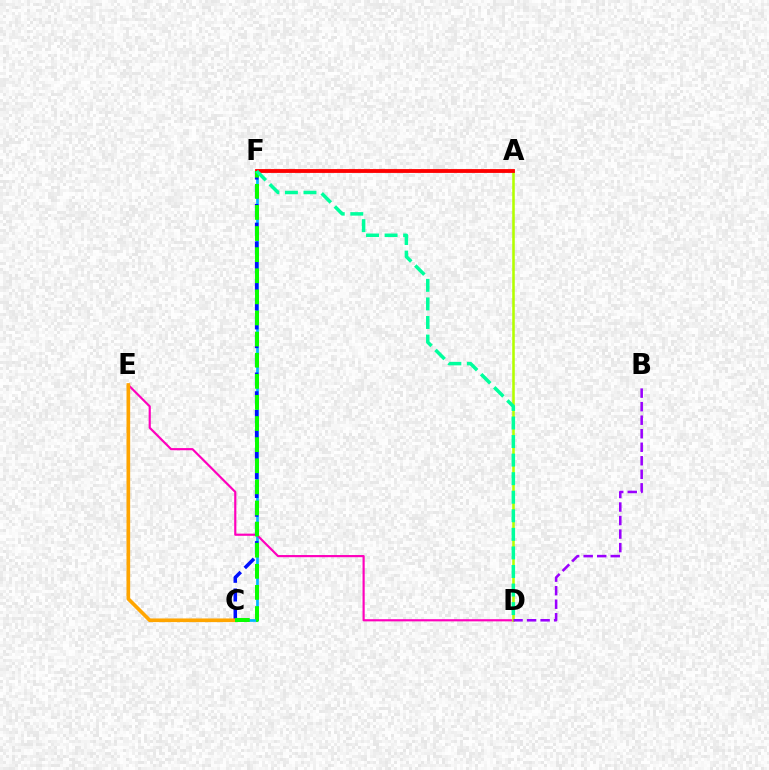{('C', 'F'): [{'color': '#00b5ff', 'line_style': 'solid', 'thickness': 1.95}, {'color': '#0010ff', 'line_style': 'dashed', 'thickness': 2.54}, {'color': '#08ff00', 'line_style': 'dashed', 'thickness': 2.87}], ('D', 'E'): [{'color': '#ff00bd', 'line_style': 'solid', 'thickness': 1.56}], ('A', 'D'): [{'color': '#b3ff00', 'line_style': 'solid', 'thickness': 1.84}], ('A', 'F'): [{'color': '#ff0000', 'line_style': 'solid', 'thickness': 2.75}], ('C', 'E'): [{'color': '#ffa500', 'line_style': 'solid', 'thickness': 2.63}], ('B', 'D'): [{'color': '#9b00ff', 'line_style': 'dashed', 'thickness': 1.84}], ('D', 'F'): [{'color': '#00ff9d', 'line_style': 'dashed', 'thickness': 2.52}]}